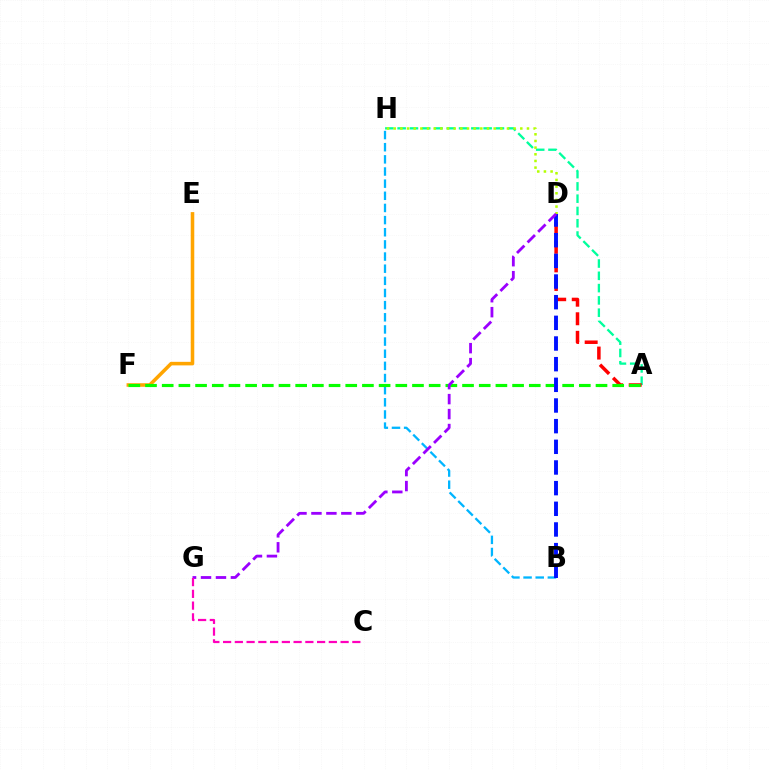{('E', 'F'): [{'color': '#ffa500', 'line_style': 'solid', 'thickness': 2.56}], ('B', 'H'): [{'color': '#00b5ff', 'line_style': 'dashed', 'thickness': 1.65}], ('A', 'H'): [{'color': '#00ff9d', 'line_style': 'dashed', 'thickness': 1.67}], ('A', 'D'): [{'color': '#ff0000', 'line_style': 'dashed', 'thickness': 2.52}], ('D', 'H'): [{'color': '#b3ff00', 'line_style': 'dotted', 'thickness': 1.81}], ('A', 'F'): [{'color': '#08ff00', 'line_style': 'dashed', 'thickness': 2.27}], ('B', 'D'): [{'color': '#0010ff', 'line_style': 'dashed', 'thickness': 2.81}], ('D', 'G'): [{'color': '#9b00ff', 'line_style': 'dashed', 'thickness': 2.03}], ('C', 'G'): [{'color': '#ff00bd', 'line_style': 'dashed', 'thickness': 1.6}]}